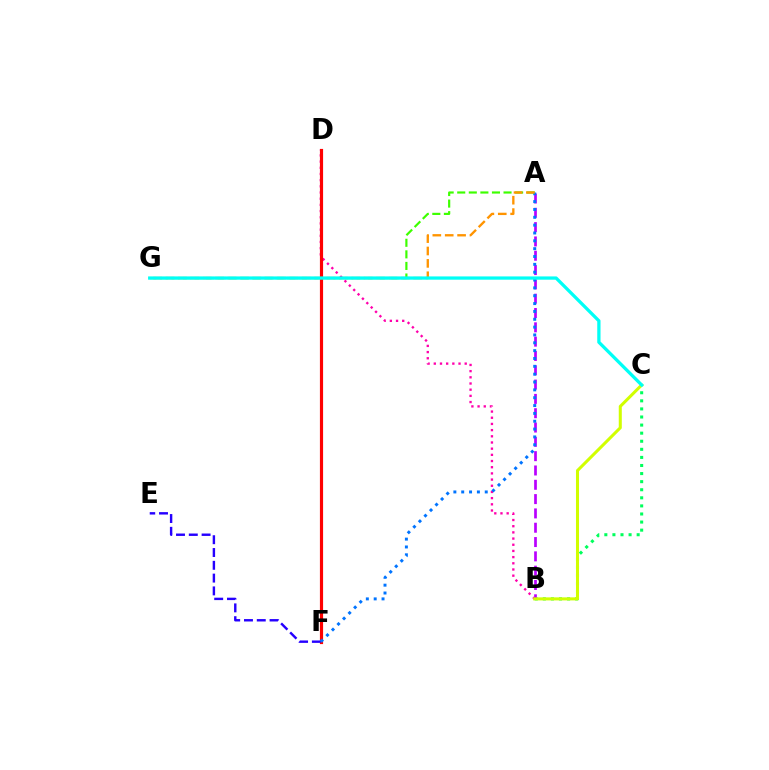{('B', 'C'): [{'color': '#00ff5c', 'line_style': 'dotted', 'thickness': 2.2}, {'color': '#d1ff00', 'line_style': 'solid', 'thickness': 2.19}], ('A', 'B'): [{'color': '#b900ff', 'line_style': 'dashed', 'thickness': 1.94}], ('A', 'G'): [{'color': '#3dff00', 'line_style': 'dashed', 'thickness': 1.57}, {'color': '#ff9400', 'line_style': 'dashed', 'thickness': 1.68}], ('B', 'D'): [{'color': '#ff00ac', 'line_style': 'dotted', 'thickness': 1.68}], ('D', 'F'): [{'color': '#ff0000', 'line_style': 'solid', 'thickness': 2.28}], ('E', 'F'): [{'color': '#2500ff', 'line_style': 'dashed', 'thickness': 1.74}], ('A', 'F'): [{'color': '#0074ff', 'line_style': 'dotted', 'thickness': 2.13}], ('C', 'G'): [{'color': '#00fff6', 'line_style': 'solid', 'thickness': 2.36}]}